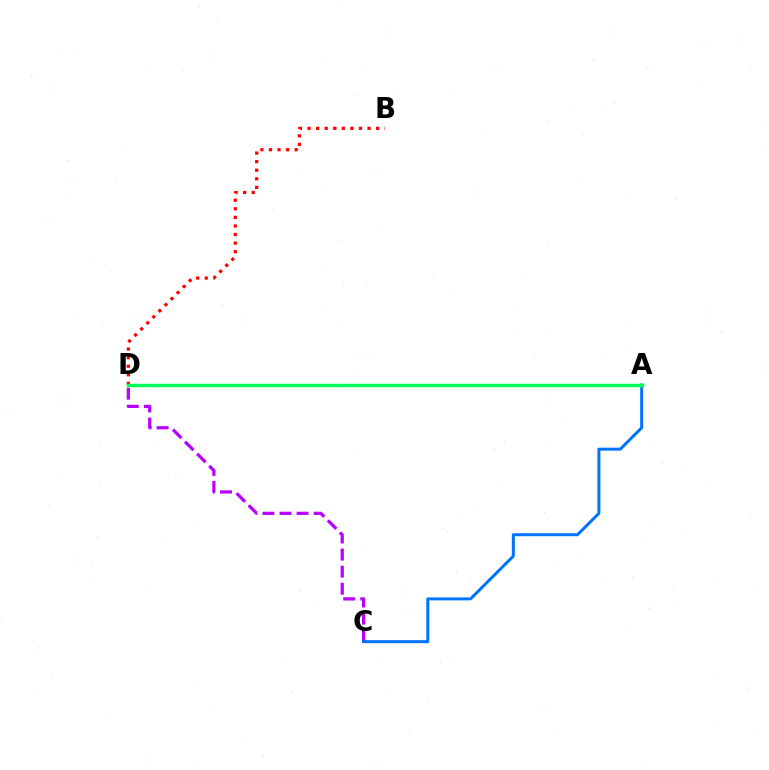{('A', 'D'): [{'color': '#d1ff00', 'line_style': 'solid', 'thickness': 2.1}, {'color': '#00ff5c', 'line_style': 'solid', 'thickness': 2.48}], ('C', 'D'): [{'color': '#b900ff', 'line_style': 'dashed', 'thickness': 2.32}], ('A', 'C'): [{'color': '#0074ff', 'line_style': 'solid', 'thickness': 2.15}], ('B', 'D'): [{'color': '#ff0000', 'line_style': 'dotted', 'thickness': 2.33}]}